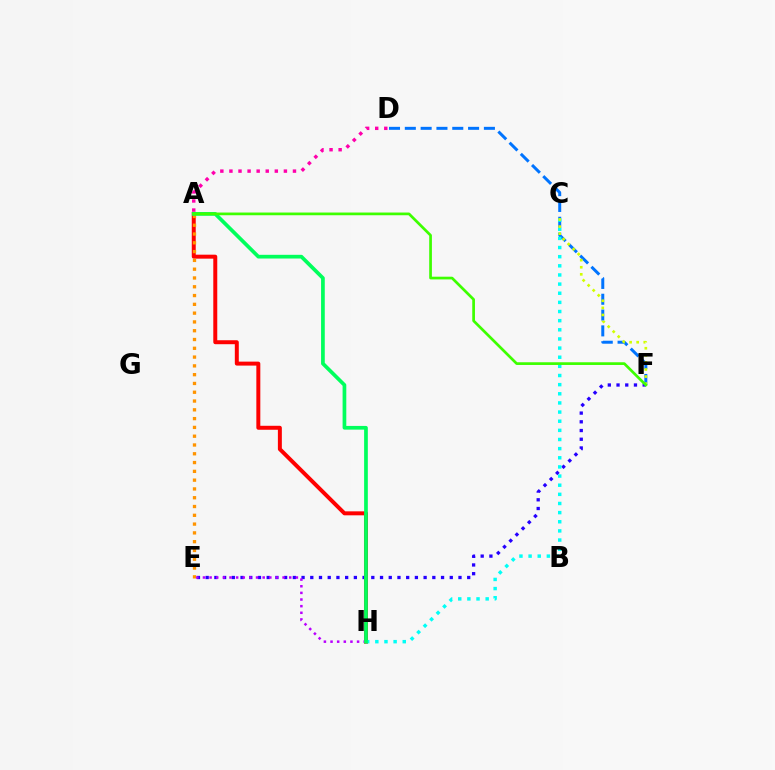{('E', 'F'): [{'color': '#2500ff', 'line_style': 'dotted', 'thickness': 2.37}], ('A', 'H'): [{'color': '#ff0000', 'line_style': 'solid', 'thickness': 2.86}, {'color': '#00ff5c', 'line_style': 'solid', 'thickness': 2.67}], ('D', 'F'): [{'color': '#0074ff', 'line_style': 'dashed', 'thickness': 2.15}], ('A', 'D'): [{'color': '#ff00ac', 'line_style': 'dotted', 'thickness': 2.47}], ('C', 'H'): [{'color': '#00fff6', 'line_style': 'dotted', 'thickness': 2.48}], ('C', 'F'): [{'color': '#d1ff00', 'line_style': 'dotted', 'thickness': 1.93}], ('A', 'E'): [{'color': '#ff9400', 'line_style': 'dotted', 'thickness': 2.39}], ('E', 'H'): [{'color': '#b900ff', 'line_style': 'dotted', 'thickness': 1.8}], ('A', 'F'): [{'color': '#3dff00', 'line_style': 'solid', 'thickness': 1.95}]}